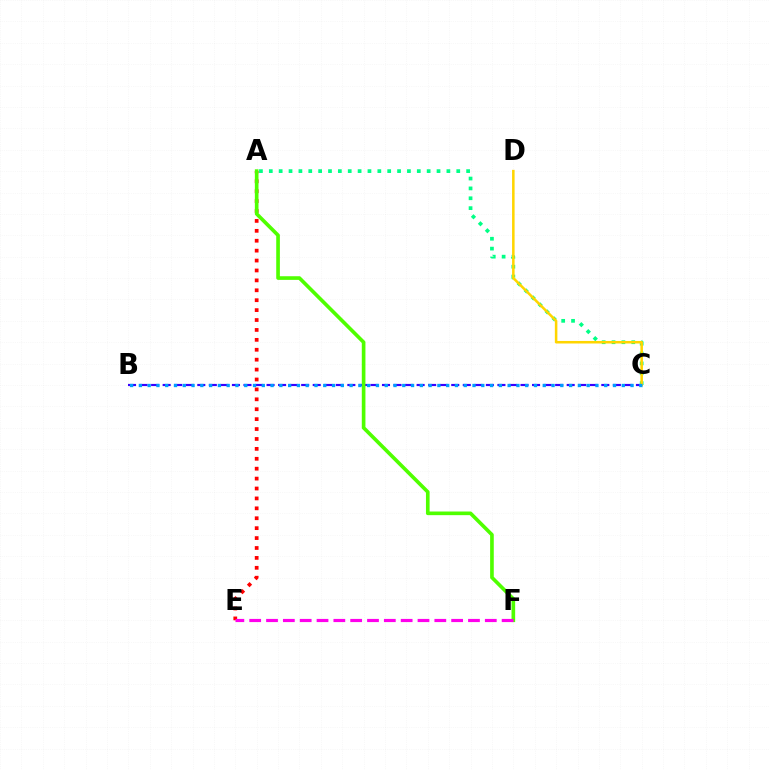{('A', 'E'): [{'color': '#ff0000', 'line_style': 'dotted', 'thickness': 2.69}], ('B', 'C'): [{'color': '#3700ff', 'line_style': 'dashed', 'thickness': 1.57}, {'color': '#009eff', 'line_style': 'dotted', 'thickness': 2.39}], ('A', 'F'): [{'color': '#4fff00', 'line_style': 'solid', 'thickness': 2.63}], ('A', 'C'): [{'color': '#00ff86', 'line_style': 'dotted', 'thickness': 2.68}], ('C', 'D'): [{'color': '#ffd500', 'line_style': 'solid', 'thickness': 1.83}], ('E', 'F'): [{'color': '#ff00ed', 'line_style': 'dashed', 'thickness': 2.29}]}